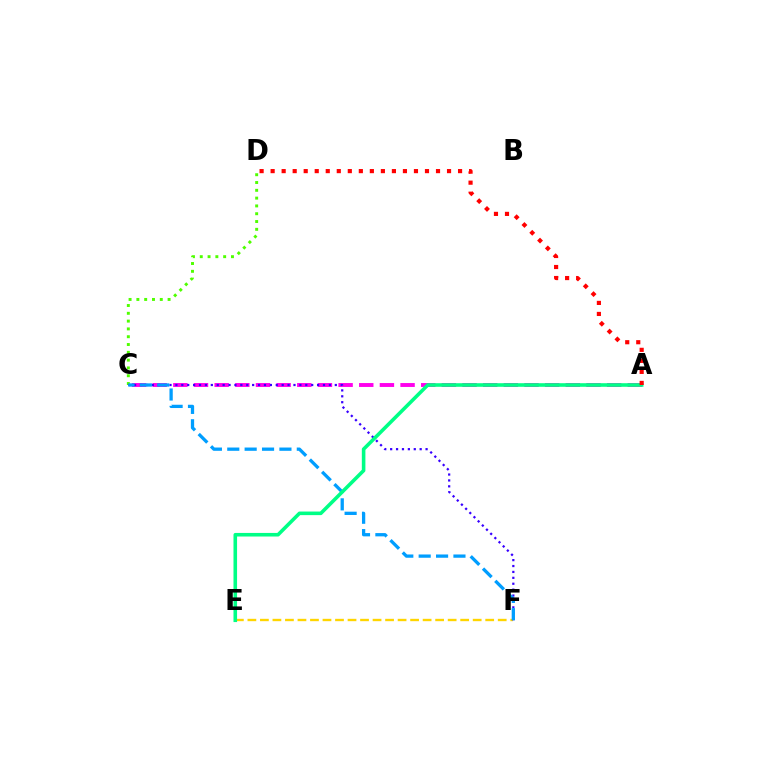{('C', 'D'): [{'color': '#4fff00', 'line_style': 'dotted', 'thickness': 2.12}], ('A', 'C'): [{'color': '#ff00ed', 'line_style': 'dashed', 'thickness': 2.81}], ('E', 'F'): [{'color': '#ffd500', 'line_style': 'dashed', 'thickness': 1.7}], ('C', 'F'): [{'color': '#3700ff', 'line_style': 'dotted', 'thickness': 1.6}, {'color': '#009eff', 'line_style': 'dashed', 'thickness': 2.36}], ('A', 'E'): [{'color': '#00ff86', 'line_style': 'solid', 'thickness': 2.58}], ('A', 'D'): [{'color': '#ff0000', 'line_style': 'dotted', 'thickness': 3.0}]}